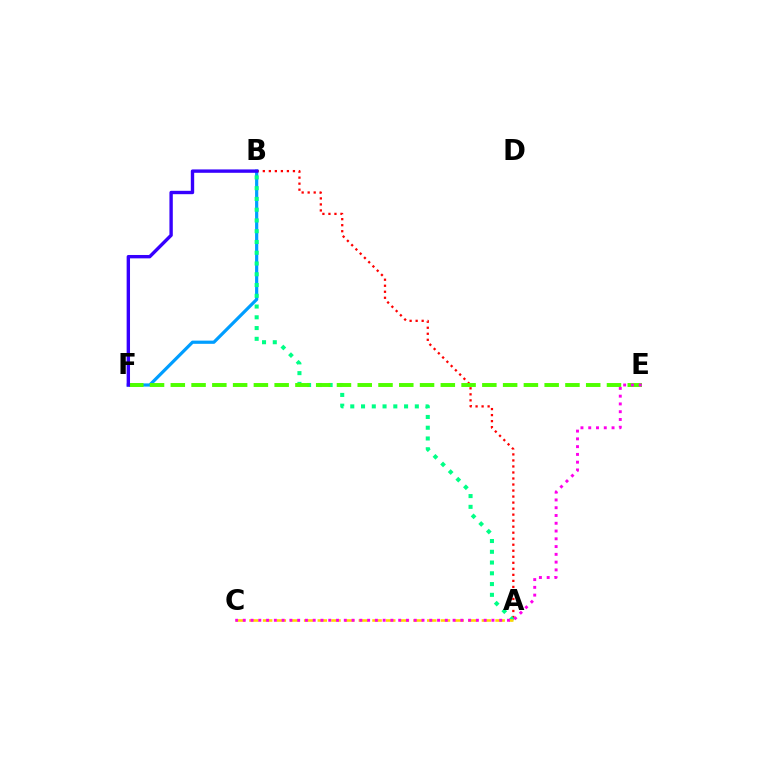{('A', 'B'): [{'color': '#ff0000', 'line_style': 'dotted', 'thickness': 1.64}, {'color': '#00ff86', 'line_style': 'dotted', 'thickness': 2.92}], ('B', 'F'): [{'color': '#009eff', 'line_style': 'solid', 'thickness': 2.31}, {'color': '#3700ff', 'line_style': 'solid', 'thickness': 2.43}], ('A', 'C'): [{'color': '#ffd500', 'line_style': 'dashed', 'thickness': 1.86}], ('E', 'F'): [{'color': '#4fff00', 'line_style': 'dashed', 'thickness': 2.82}], ('C', 'E'): [{'color': '#ff00ed', 'line_style': 'dotted', 'thickness': 2.11}]}